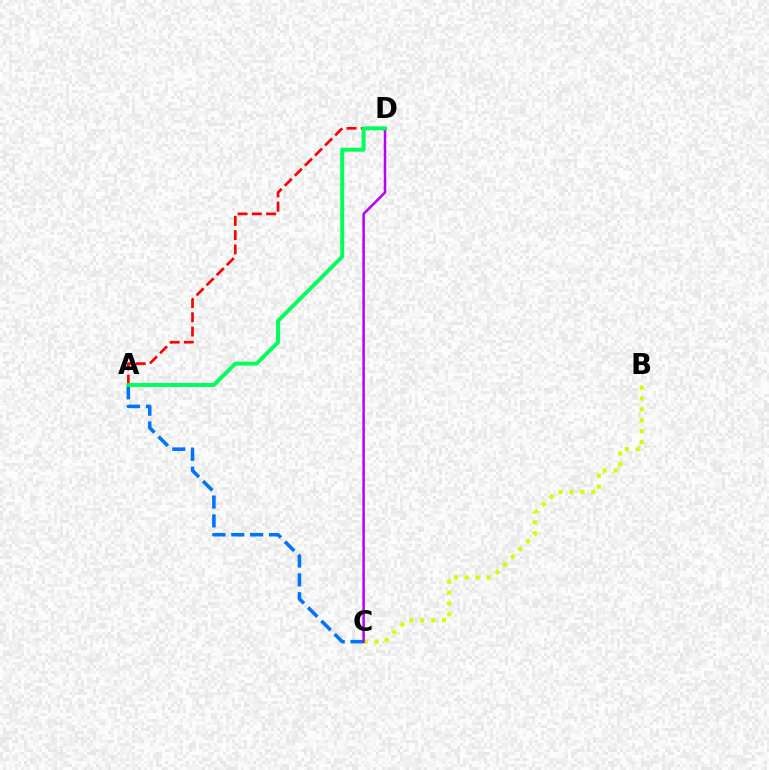{('B', 'C'): [{'color': '#d1ff00', 'line_style': 'dotted', 'thickness': 2.96}], ('A', 'C'): [{'color': '#0074ff', 'line_style': 'dashed', 'thickness': 2.56}], ('A', 'D'): [{'color': '#ff0000', 'line_style': 'dashed', 'thickness': 1.94}, {'color': '#00ff5c', 'line_style': 'solid', 'thickness': 2.84}], ('C', 'D'): [{'color': '#b900ff', 'line_style': 'solid', 'thickness': 1.82}]}